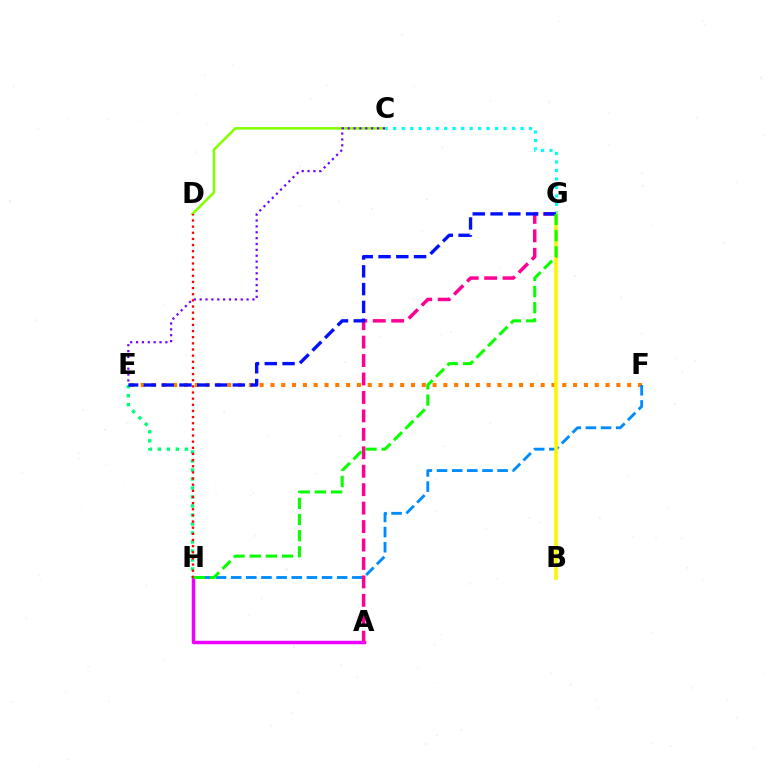{('C', 'D'): [{'color': '#84ff00', 'line_style': 'solid', 'thickness': 1.84}], ('E', 'F'): [{'color': '#ff7c00', 'line_style': 'dotted', 'thickness': 2.94}], ('F', 'H'): [{'color': '#008cff', 'line_style': 'dashed', 'thickness': 2.06}], ('E', 'H'): [{'color': '#00ff74', 'line_style': 'dotted', 'thickness': 2.44}], ('A', 'H'): [{'color': '#ee00ff', 'line_style': 'solid', 'thickness': 2.5}], ('A', 'G'): [{'color': '#ff0094', 'line_style': 'dashed', 'thickness': 2.51}], ('C', 'G'): [{'color': '#00fff6', 'line_style': 'dotted', 'thickness': 2.31}], ('C', 'E'): [{'color': '#7200ff', 'line_style': 'dotted', 'thickness': 1.59}], ('B', 'G'): [{'color': '#fcf500', 'line_style': 'solid', 'thickness': 2.57}], ('D', 'H'): [{'color': '#ff0000', 'line_style': 'dotted', 'thickness': 1.67}], ('E', 'G'): [{'color': '#0010ff', 'line_style': 'dashed', 'thickness': 2.42}], ('G', 'H'): [{'color': '#08ff00', 'line_style': 'dashed', 'thickness': 2.2}]}